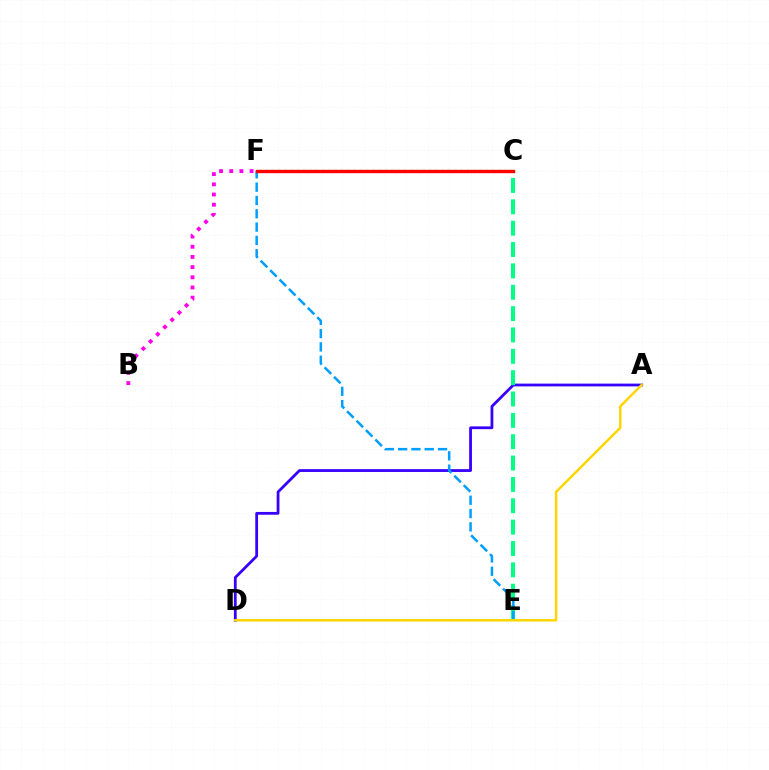{('A', 'D'): [{'color': '#3700ff', 'line_style': 'solid', 'thickness': 2.0}, {'color': '#ffd500', 'line_style': 'solid', 'thickness': 1.79}], ('C', 'F'): [{'color': '#4fff00', 'line_style': 'dotted', 'thickness': 1.71}, {'color': '#ff0000', 'line_style': 'solid', 'thickness': 2.43}], ('B', 'F'): [{'color': '#ff00ed', 'line_style': 'dotted', 'thickness': 2.77}], ('C', 'E'): [{'color': '#00ff86', 'line_style': 'dashed', 'thickness': 2.9}], ('E', 'F'): [{'color': '#009eff', 'line_style': 'dashed', 'thickness': 1.81}]}